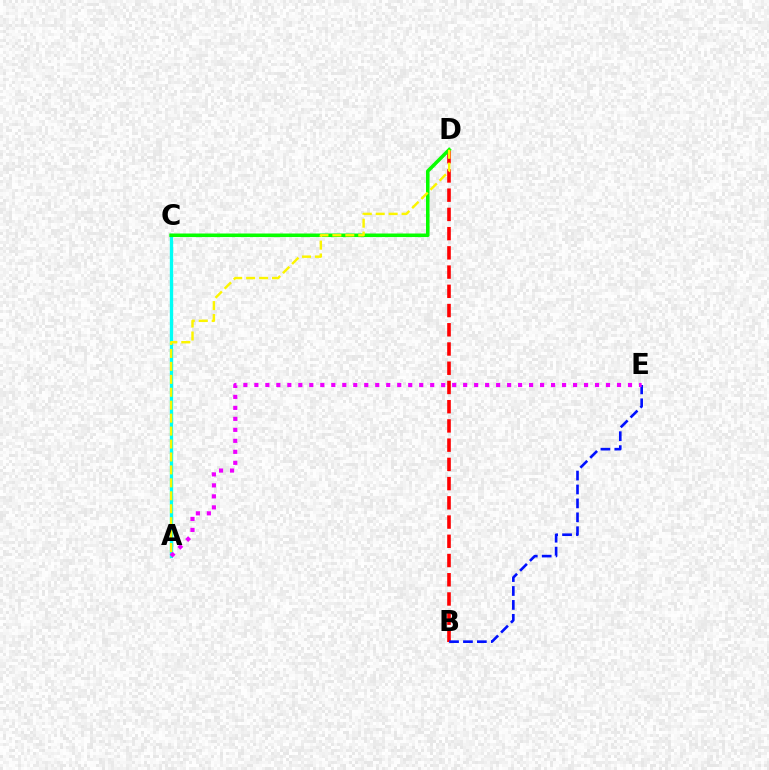{('A', 'C'): [{'color': '#00fff6', 'line_style': 'solid', 'thickness': 2.4}], ('B', 'D'): [{'color': '#ff0000', 'line_style': 'dashed', 'thickness': 2.61}], ('C', 'D'): [{'color': '#08ff00', 'line_style': 'solid', 'thickness': 2.55}], ('B', 'E'): [{'color': '#0010ff', 'line_style': 'dashed', 'thickness': 1.89}], ('A', 'E'): [{'color': '#ee00ff', 'line_style': 'dotted', 'thickness': 2.99}], ('A', 'D'): [{'color': '#fcf500', 'line_style': 'dashed', 'thickness': 1.76}]}